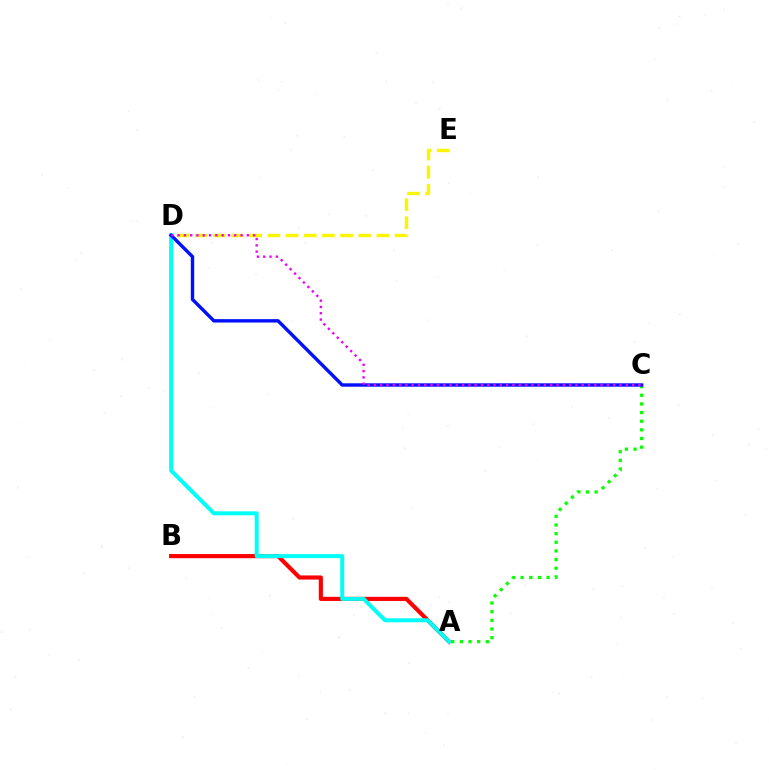{('A', 'C'): [{'color': '#08ff00', 'line_style': 'dotted', 'thickness': 2.35}], ('D', 'E'): [{'color': '#fcf500', 'line_style': 'dashed', 'thickness': 2.47}], ('A', 'B'): [{'color': '#ff0000', 'line_style': 'solid', 'thickness': 2.98}], ('A', 'D'): [{'color': '#00fff6', 'line_style': 'solid', 'thickness': 2.86}], ('C', 'D'): [{'color': '#0010ff', 'line_style': 'solid', 'thickness': 2.45}, {'color': '#ee00ff', 'line_style': 'dotted', 'thickness': 1.71}]}